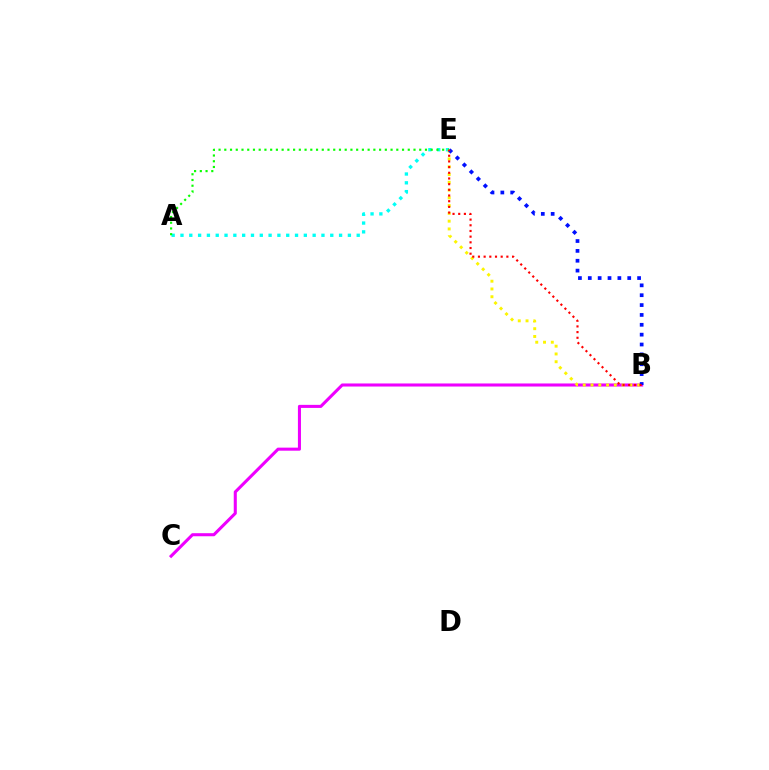{('B', 'C'): [{'color': '#ee00ff', 'line_style': 'solid', 'thickness': 2.2}], ('A', 'E'): [{'color': '#00fff6', 'line_style': 'dotted', 'thickness': 2.39}, {'color': '#08ff00', 'line_style': 'dotted', 'thickness': 1.56}], ('B', 'E'): [{'color': '#fcf500', 'line_style': 'dotted', 'thickness': 2.11}, {'color': '#0010ff', 'line_style': 'dotted', 'thickness': 2.68}, {'color': '#ff0000', 'line_style': 'dotted', 'thickness': 1.54}]}